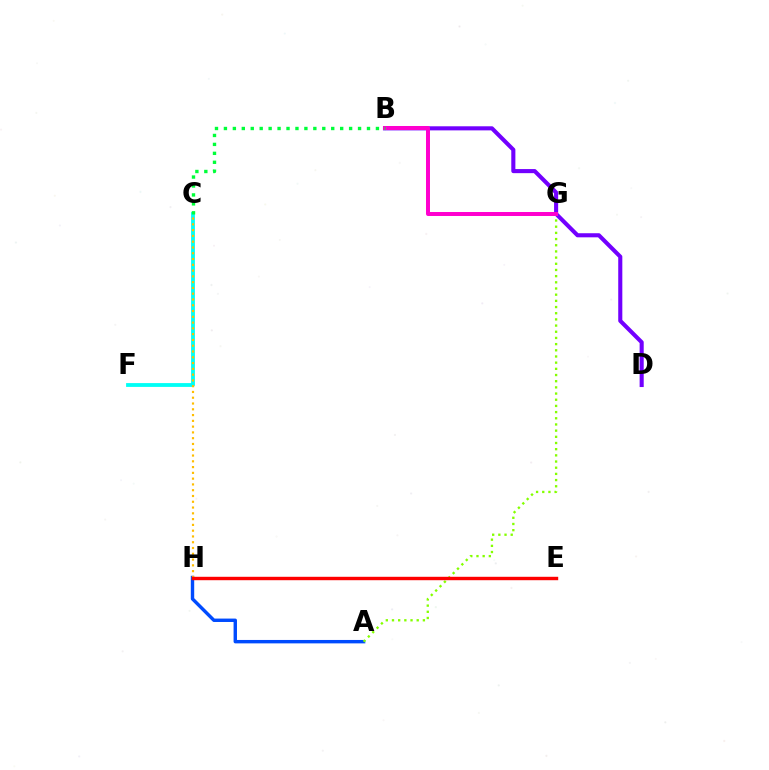{('A', 'H'): [{'color': '#004bff', 'line_style': 'solid', 'thickness': 2.45}], ('C', 'F'): [{'color': '#00fff6', 'line_style': 'solid', 'thickness': 2.75}], ('B', 'D'): [{'color': '#7200ff', 'line_style': 'solid', 'thickness': 2.94}], ('A', 'G'): [{'color': '#84ff00', 'line_style': 'dotted', 'thickness': 1.68}], ('B', 'G'): [{'color': '#ff00cf', 'line_style': 'solid', 'thickness': 2.86}], ('B', 'C'): [{'color': '#00ff39', 'line_style': 'dotted', 'thickness': 2.43}], ('C', 'H'): [{'color': '#ffbd00', 'line_style': 'dotted', 'thickness': 1.57}], ('E', 'H'): [{'color': '#ff0000', 'line_style': 'solid', 'thickness': 2.46}]}